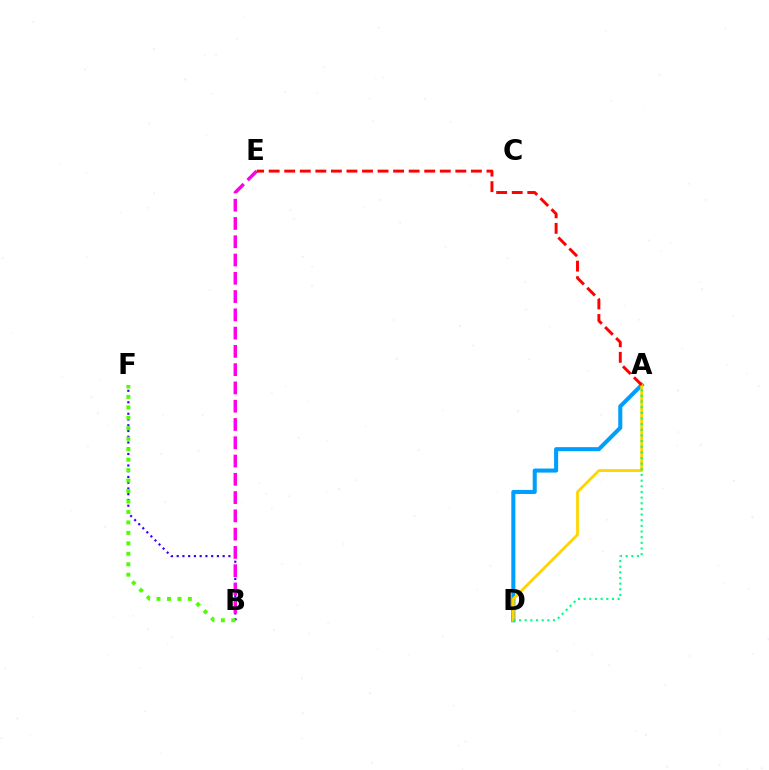{('B', 'F'): [{'color': '#3700ff', 'line_style': 'dotted', 'thickness': 1.56}, {'color': '#4fff00', 'line_style': 'dotted', 'thickness': 2.84}], ('A', 'D'): [{'color': '#009eff', 'line_style': 'solid', 'thickness': 2.92}, {'color': '#ffd500', 'line_style': 'solid', 'thickness': 2.01}, {'color': '#00ff86', 'line_style': 'dotted', 'thickness': 1.54}], ('B', 'E'): [{'color': '#ff00ed', 'line_style': 'dashed', 'thickness': 2.48}], ('A', 'E'): [{'color': '#ff0000', 'line_style': 'dashed', 'thickness': 2.11}]}